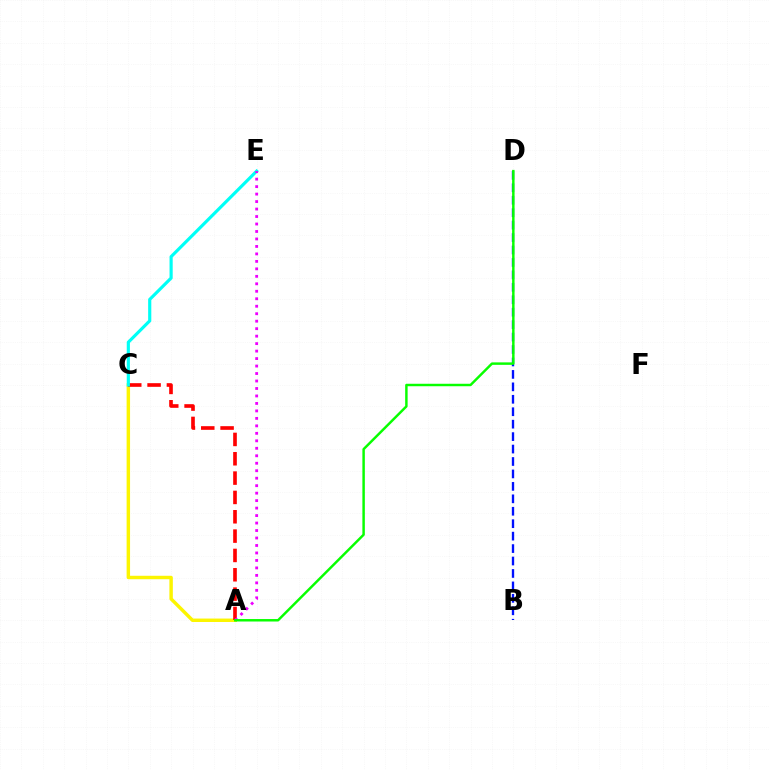{('A', 'C'): [{'color': '#fcf500', 'line_style': 'solid', 'thickness': 2.48}, {'color': '#ff0000', 'line_style': 'dashed', 'thickness': 2.63}], ('B', 'D'): [{'color': '#0010ff', 'line_style': 'dashed', 'thickness': 1.69}], ('C', 'E'): [{'color': '#00fff6', 'line_style': 'solid', 'thickness': 2.28}], ('A', 'E'): [{'color': '#ee00ff', 'line_style': 'dotted', 'thickness': 2.03}], ('A', 'D'): [{'color': '#08ff00', 'line_style': 'solid', 'thickness': 1.77}]}